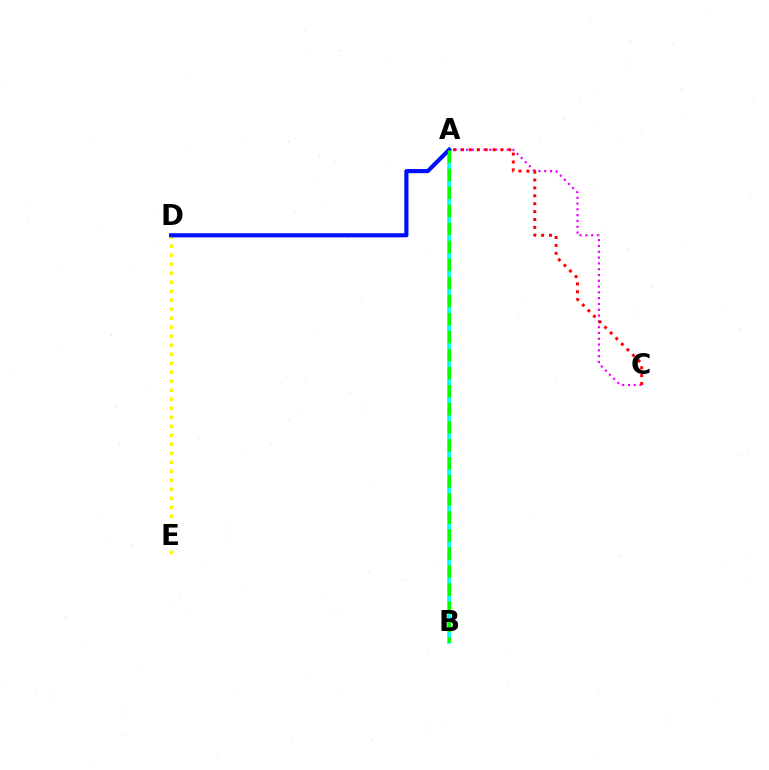{('A', 'C'): [{'color': '#ee00ff', 'line_style': 'dotted', 'thickness': 1.58}, {'color': '#ff0000', 'line_style': 'dotted', 'thickness': 2.14}], ('D', 'E'): [{'color': '#fcf500', 'line_style': 'dotted', 'thickness': 2.45}], ('A', 'B'): [{'color': '#00fff6', 'line_style': 'solid', 'thickness': 2.66}, {'color': '#08ff00', 'line_style': 'dashed', 'thickness': 2.45}], ('A', 'D'): [{'color': '#0010ff', 'line_style': 'solid', 'thickness': 2.98}]}